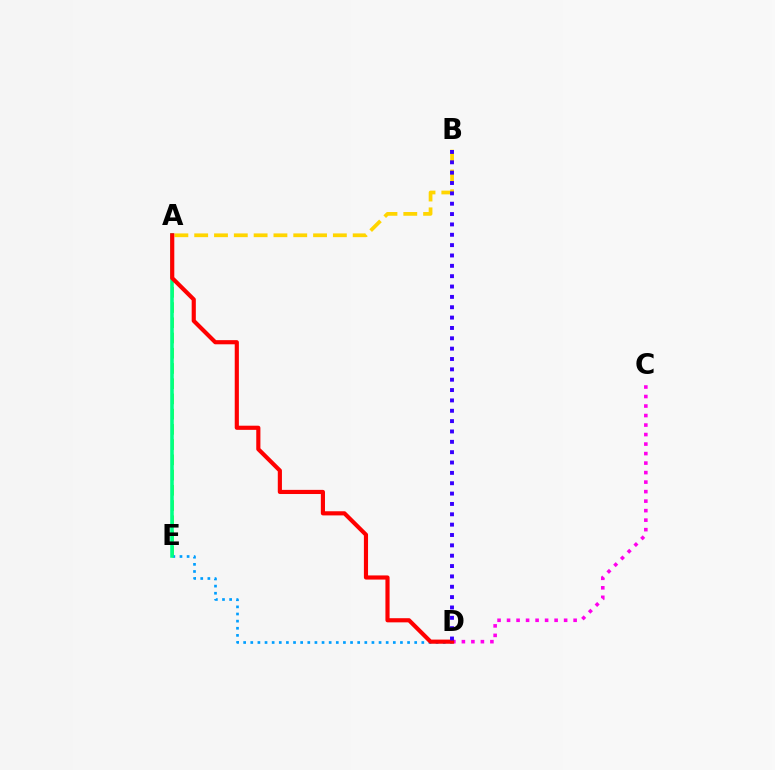{('A', 'E'): [{'color': '#4fff00', 'line_style': 'dashed', 'thickness': 2.07}, {'color': '#00ff86', 'line_style': 'solid', 'thickness': 2.56}], ('D', 'E'): [{'color': '#009eff', 'line_style': 'dotted', 'thickness': 1.94}], ('C', 'D'): [{'color': '#ff00ed', 'line_style': 'dotted', 'thickness': 2.58}], ('A', 'B'): [{'color': '#ffd500', 'line_style': 'dashed', 'thickness': 2.69}], ('A', 'D'): [{'color': '#ff0000', 'line_style': 'solid', 'thickness': 2.99}], ('B', 'D'): [{'color': '#3700ff', 'line_style': 'dotted', 'thickness': 2.81}]}